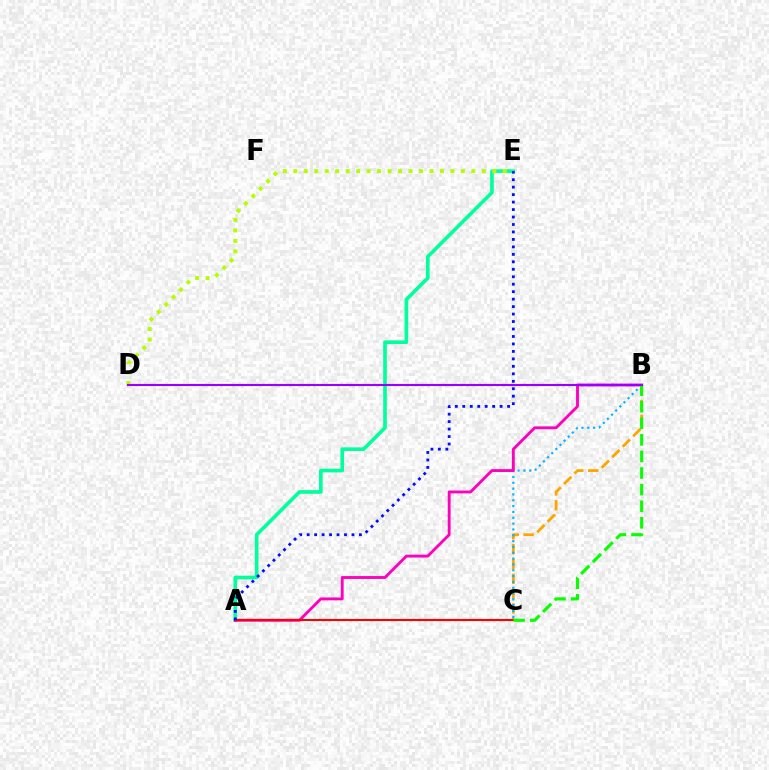{('B', 'C'): [{'color': '#ffa500', 'line_style': 'dashed', 'thickness': 2.01}, {'color': '#00b5ff', 'line_style': 'dotted', 'thickness': 1.58}, {'color': '#08ff00', 'line_style': 'dashed', 'thickness': 2.25}], ('A', 'E'): [{'color': '#00ff9d', 'line_style': 'solid', 'thickness': 2.62}, {'color': '#0010ff', 'line_style': 'dotted', 'thickness': 2.03}], ('A', 'B'): [{'color': '#ff00bd', 'line_style': 'solid', 'thickness': 2.06}], ('A', 'C'): [{'color': '#ff0000', 'line_style': 'solid', 'thickness': 1.5}], ('D', 'E'): [{'color': '#b3ff00', 'line_style': 'dotted', 'thickness': 2.85}], ('B', 'D'): [{'color': '#9b00ff', 'line_style': 'solid', 'thickness': 1.52}]}